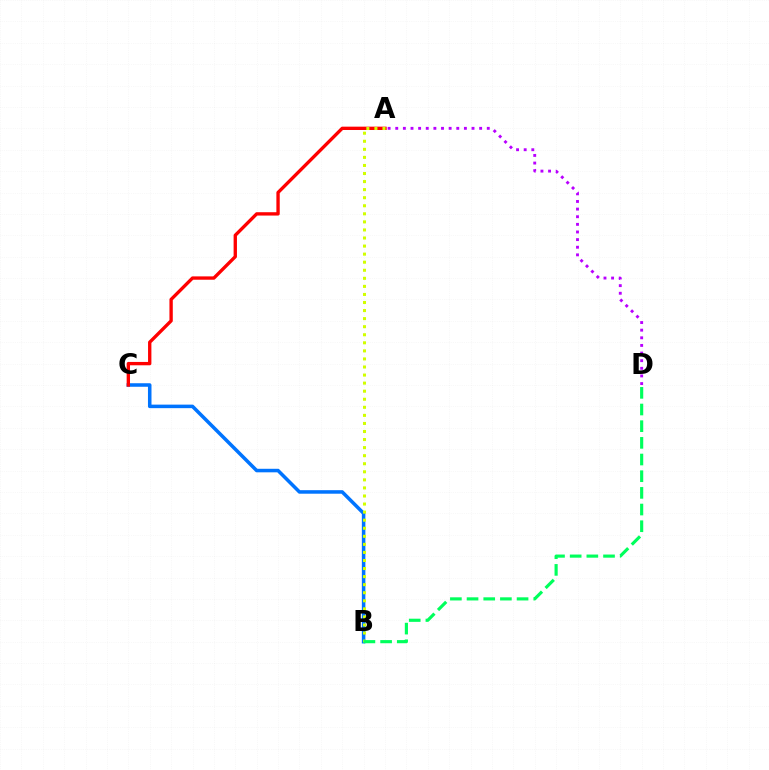{('B', 'C'): [{'color': '#0074ff', 'line_style': 'solid', 'thickness': 2.54}], ('A', 'C'): [{'color': '#ff0000', 'line_style': 'solid', 'thickness': 2.41}], ('A', 'B'): [{'color': '#d1ff00', 'line_style': 'dotted', 'thickness': 2.19}], ('A', 'D'): [{'color': '#b900ff', 'line_style': 'dotted', 'thickness': 2.07}], ('B', 'D'): [{'color': '#00ff5c', 'line_style': 'dashed', 'thickness': 2.26}]}